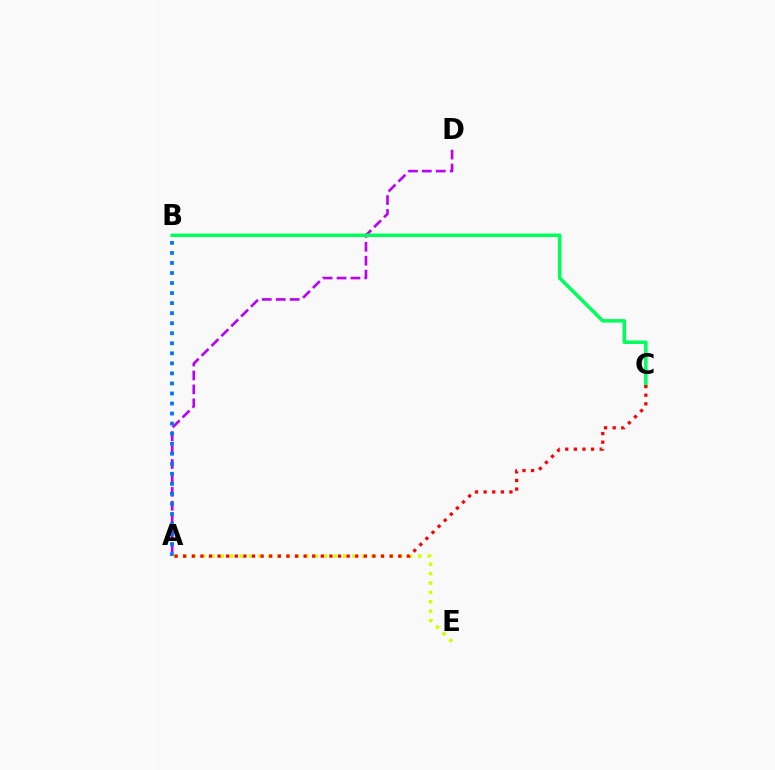{('A', 'D'): [{'color': '#b900ff', 'line_style': 'dashed', 'thickness': 1.89}], ('A', 'B'): [{'color': '#0074ff', 'line_style': 'dotted', 'thickness': 2.73}], ('B', 'C'): [{'color': '#00ff5c', 'line_style': 'solid', 'thickness': 2.53}], ('A', 'E'): [{'color': '#d1ff00', 'line_style': 'dotted', 'thickness': 2.56}], ('A', 'C'): [{'color': '#ff0000', 'line_style': 'dotted', 'thickness': 2.34}]}